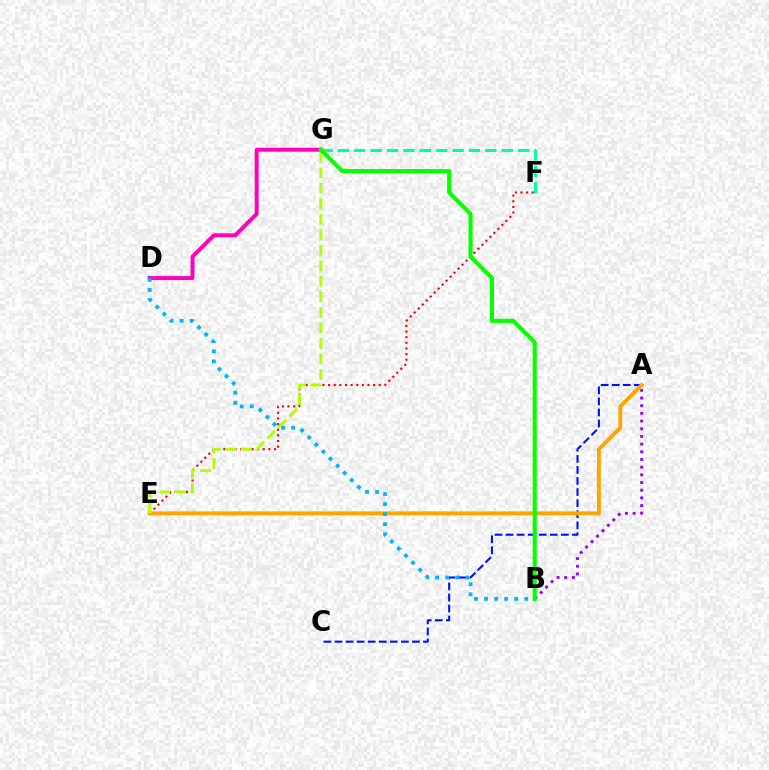{('A', 'C'): [{'color': '#0010ff', 'line_style': 'dashed', 'thickness': 1.5}], ('E', 'F'): [{'color': '#ff0000', 'line_style': 'dotted', 'thickness': 1.53}], ('A', 'E'): [{'color': '#ffa500', 'line_style': 'solid', 'thickness': 2.82}], ('F', 'G'): [{'color': '#00ff9d', 'line_style': 'dashed', 'thickness': 2.23}], ('D', 'G'): [{'color': '#ff00bd', 'line_style': 'solid', 'thickness': 2.84}], ('A', 'B'): [{'color': '#9b00ff', 'line_style': 'dotted', 'thickness': 2.09}], ('B', 'D'): [{'color': '#00b5ff', 'line_style': 'dotted', 'thickness': 2.73}], ('E', 'G'): [{'color': '#b3ff00', 'line_style': 'dashed', 'thickness': 2.11}], ('B', 'G'): [{'color': '#08ff00', 'line_style': 'solid', 'thickness': 2.96}]}